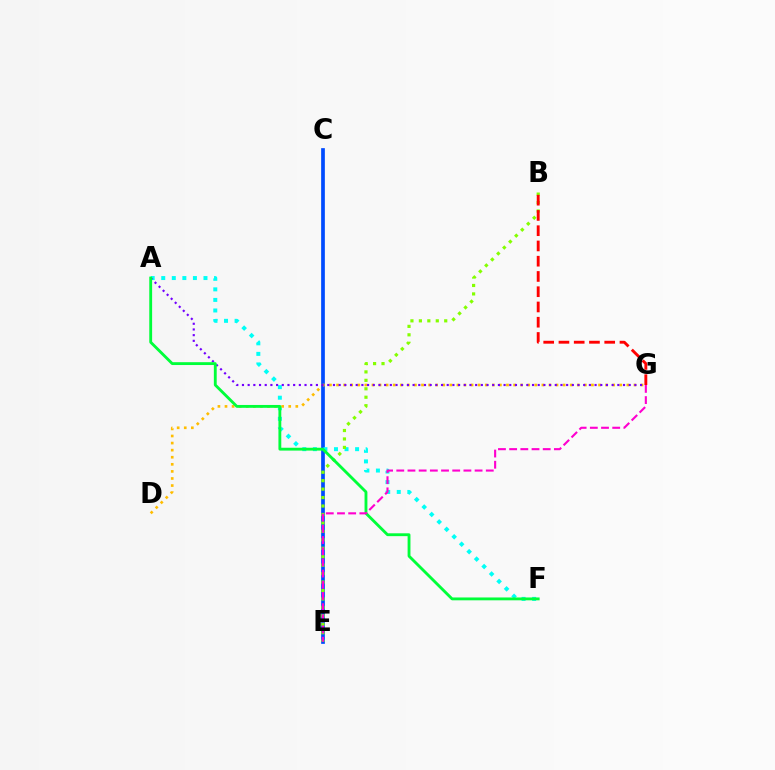{('C', 'E'): [{'color': '#004bff', 'line_style': 'solid', 'thickness': 2.67}], ('A', 'F'): [{'color': '#00fff6', 'line_style': 'dotted', 'thickness': 2.87}, {'color': '#00ff39', 'line_style': 'solid', 'thickness': 2.05}], ('D', 'G'): [{'color': '#ffbd00', 'line_style': 'dotted', 'thickness': 1.92}], ('B', 'E'): [{'color': '#84ff00', 'line_style': 'dotted', 'thickness': 2.29}], ('A', 'G'): [{'color': '#7200ff', 'line_style': 'dotted', 'thickness': 1.55}], ('B', 'G'): [{'color': '#ff0000', 'line_style': 'dashed', 'thickness': 2.07}], ('E', 'G'): [{'color': '#ff00cf', 'line_style': 'dashed', 'thickness': 1.52}]}